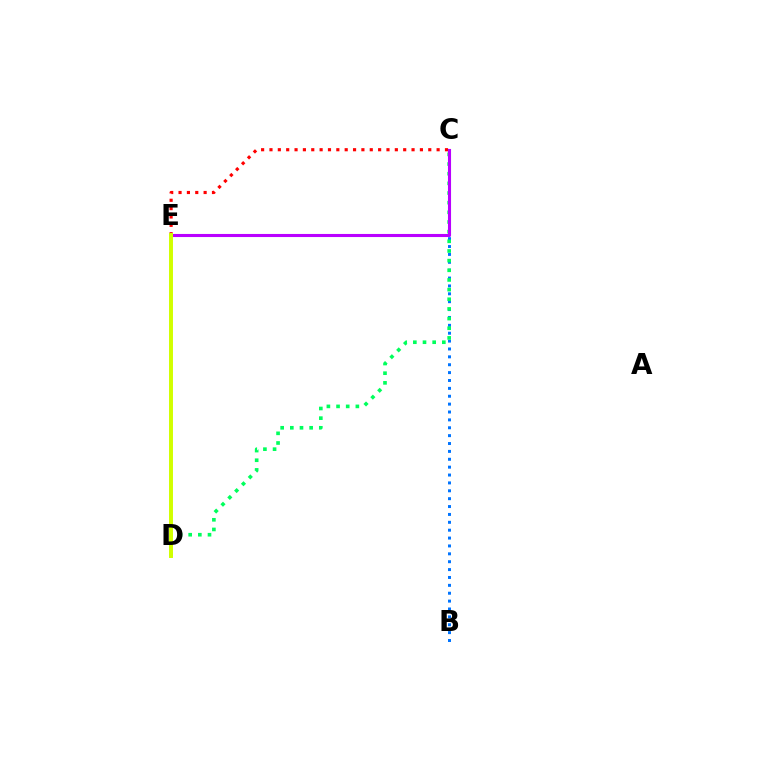{('B', 'C'): [{'color': '#0074ff', 'line_style': 'dotted', 'thickness': 2.14}], ('C', 'D'): [{'color': '#00ff5c', 'line_style': 'dotted', 'thickness': 2.62}], ('C', 'E'): [{'color': '#ff0000', 'line_style': 'dotted', 'thickness': 2.27}, {'color': '#b900ff', 'line_style': 'solid', 'thickness': 2.22}], ('D', 'E'): [{'color': '#d1ff00', 'line_style': 'solid', 'thickness': 2.84}]}